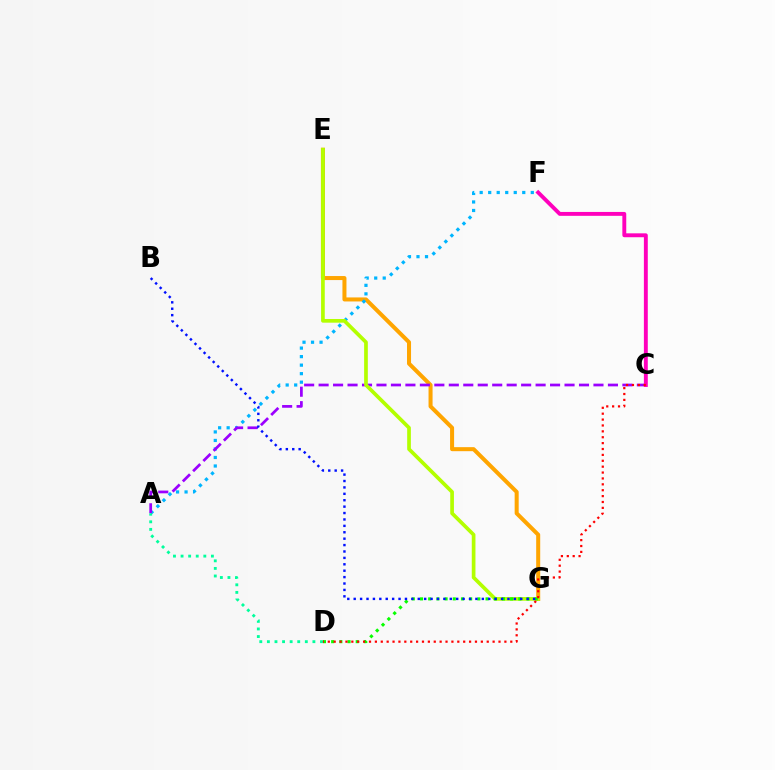{('E', 'G'): [{'color': '#ffa500', 'line_style': 'solid', 'thickness': 2.9}, {'color': '#b3ff00', 'line_style': 'solid', 'thickness': 2.65}], ('A', 'F'): [{'color': '#00b5ff', 'line_style': 'dotted', 'thickness': 2.31}], ('A', 'C'): [{'color': '#9b00ff', 'line_style': 'dashed', 'thickness': 1.97}], ('A', 'D'): [{'color': '#00ff9d', 'line_style': 'dotted', 'thickness': 2.06}], ('C', 'F'): [{'color': '#ff00bd', 'line_style': 'solid', 'thickness': 2.8}], ('D', 'G'): [{'color': '#08ff00', 'line_style': 'dotted', 'thickness': 2.23}], ('C', 'D'): [{'color': '#ff0000', 'line_style': 'dotted', 'thickness': 1.6}], ('B', 'G'): [{'color': '#0010ff', 'line_style': 'dotted', 'thickness': 1.74}]}